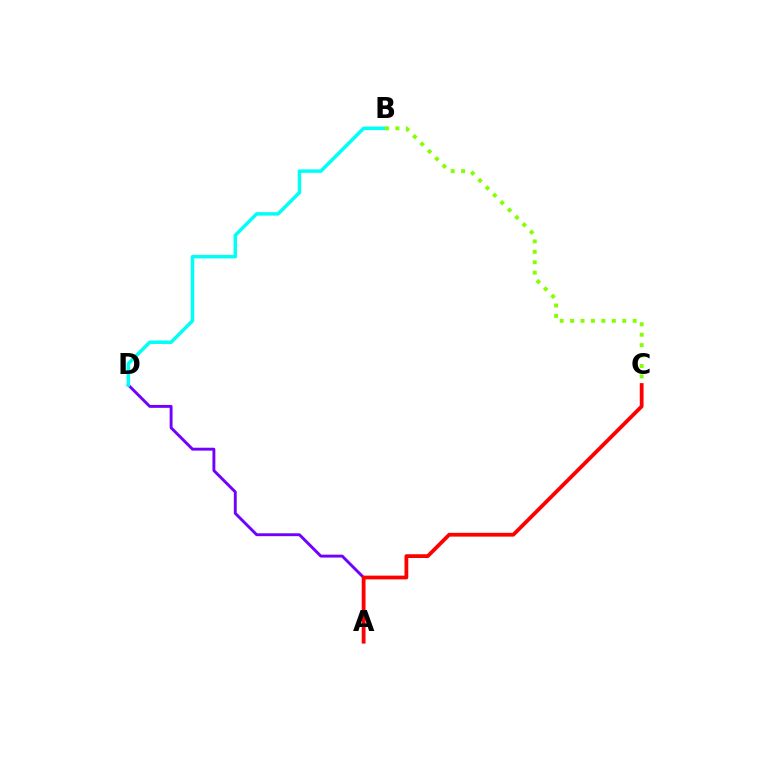{('A', 'D'): [{'color': '#7200ff', 'line_style': 'solid', 'thickness': 2.09}], ('B', 'D'): [{'color': '#00fff6', 'line_style': 'solid', 'thickness': 2.51}], ('B', 'C'): [{'color': '#84ff00', 'line_style': 'dotted', 'thickness': 2.83}], ('A', 'C'): [{'color': '#ff0000', 'line_style': 'solid', 'thickness': 2.72}]}